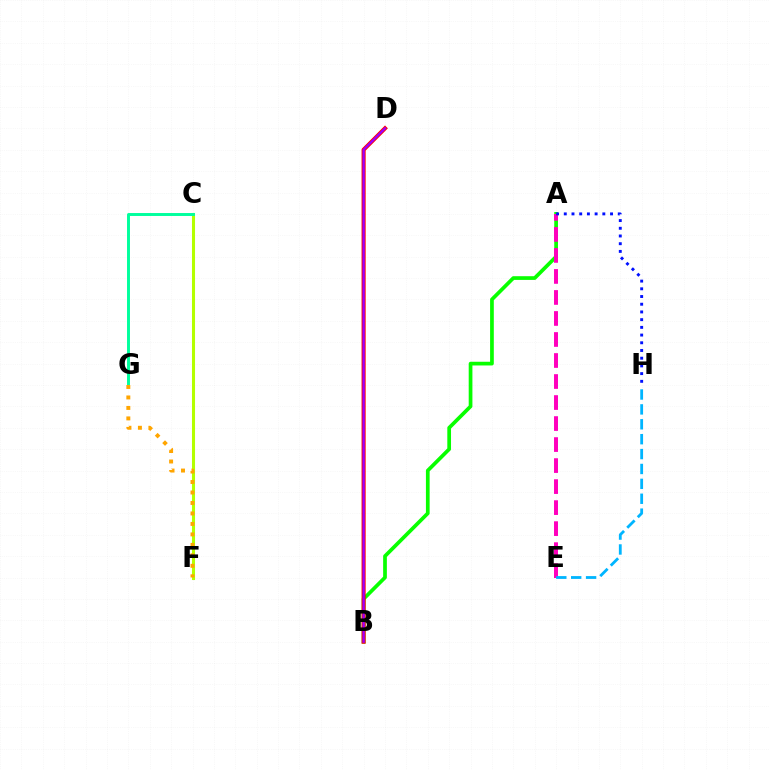{('A', 'B'): [{'color': '#08ff00', 'line_style': 'solid', 'thickness': 2.67}], ('A', 'E'): [{'color': '#ff00bd', 'line_style': 'dashed', 'thickness': 2.85}], ('A', 'H'): [{'color': '#0010ff', 'line_style': 'dotted', 'thickness': 2.09}], ('B', 'D'): [{'color': '#ff0000', 'line_style': 'solid', 'thickness': 2.93}, {'color': '#9b00ff', 'line_style': 'solid', 'thickness': 1.66}], ('C', 'F'): [{'color': '#b3ff00', 'line_style': 'solid', 'thickness': 2.2}], ('E', 'H'): [{'color': '#00b5ff', 'line_style': 'dashed', 'thickness': 2.02}], ('C', 'G'): [{'color': '#00ff9d', 'line_style': 'solid', 'thickness': 2.12}], ('F', 'G'): [{'color': '#ffa500', 'line_style': 'dotted', 'thickness': 2.85}]}